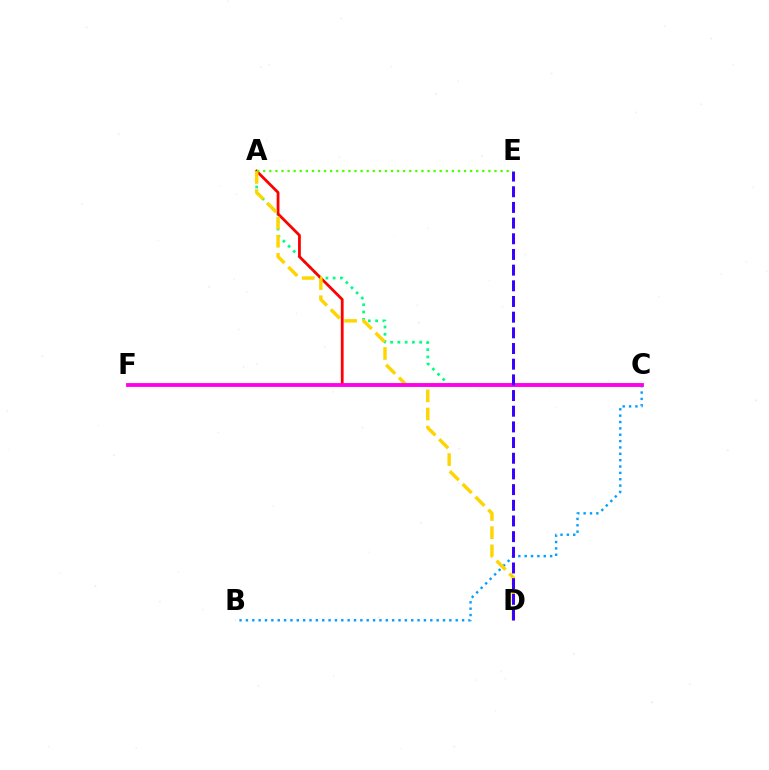{('A', 'C'): [{'color': '#00ff86', 'line_style': 'dotted', 'thickness': 1.98}, {'color': '#ff0000', 'line_style': 'solid', 'thickness': 2.0}], ('B', 'C'): [{'color': '#009eff', 'line_style': 'dotted', 'thickness': 1.73}], ('A', 'D'): [{'color': '#ffd500', 'line_style': 'dashed', 'thickness': 2.47}], ('C', 'F'): [{'color': '#ff00ed', 'line_style': 'solid', 'thickness': 2.76}], ('D', 'E'): [{'color': '#3700ff', 'line_style': 'dashed', 'thickness': 2.13}], ('A', 'E'): [{'color': '#4fff00', 'line_style': 'dotted', 'thickness': 1.65}]}